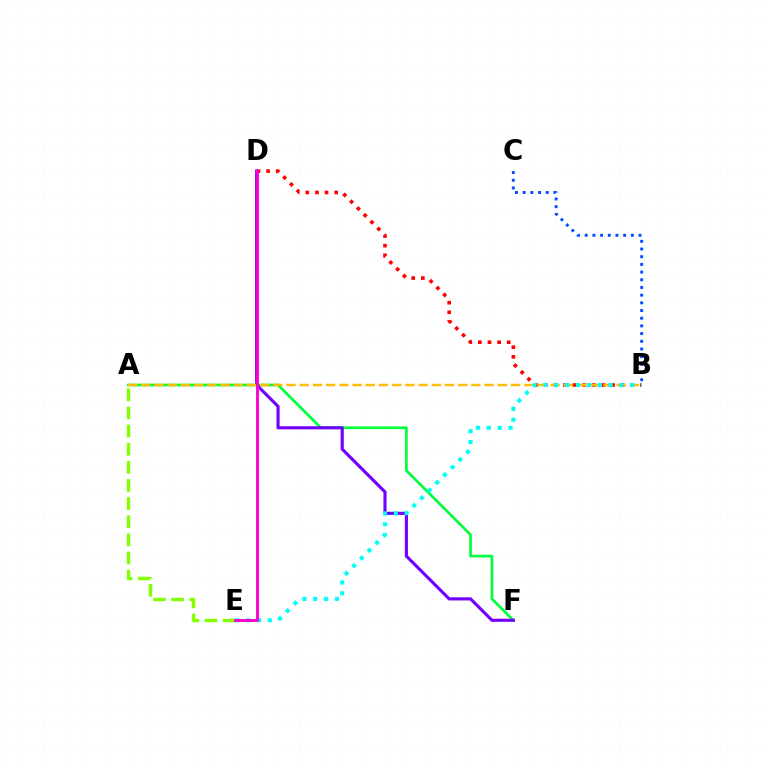{('B', 'D'): [{'color': '#ff0000', 'line_style': 'dotted', 'thickness': 2.61}], ('B', 'C'): [{'color': '#004bff', 'line_style': 'dotted', 'thickness': 2.09}], ('A', 'F'): [{'color': '#00ff39', 'line_style': 'solid', 'thickness': 1.93}], ('D', 'F'): [{'color': '#7200ff', 'line_style': 'solid', 'thickness': 2.26}], ('A', 'B'): [{'color': '#ffbd00', 'line_style': 'dashed', 'thickness': 1.79}], ('B', 'E'): [{'color': '#00fff6', 'line_style': 'dotted', 'thickness': 2.95}], ('A', 'E'): [{'color': '#84ff00', 'line_style': 'dashed', 'thickness': 2.46}], ('D', 'E'): [{'color': '#ff00cf', 'line_style': 'solid', 'thickness': 2.09}]}